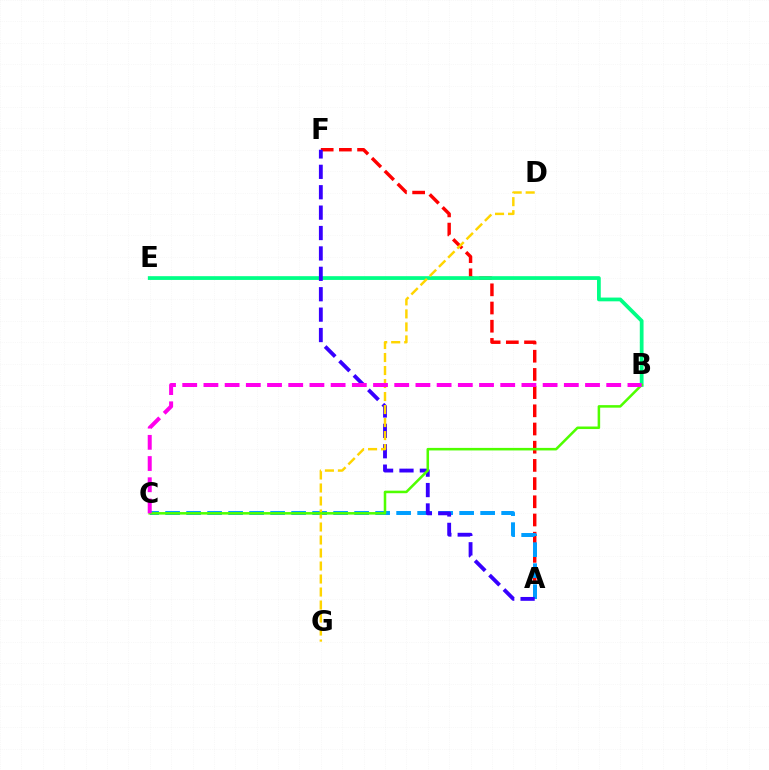{('A', 'F'): [{'color': '#ff0000', 'line_style': 'dashed', 'thickness': 2.47}, {'color': '#3700ff', 'line_style': 'dashed', 'thickness': 2.77}], ('B', 'E'): [{'color': '#00ff86', 'line_style': 'solid', 'thickness': 2.71}], ('A', 'C'): [{'color': '#009eff', 'line_style': 'dashed', 'thickness': 2.85}], ('D', 'G'): [{'color': '#ffd500', 'line_style': 'dashed', 'thickness': 1.77}], ('B', 'C'): [{'color': '#4fff00', 'line_style': 'solid', 'thickness': 1.83}, {'color': '#ff00ed', 'line_style': 'dashed', 'thickness': 2.88}]}